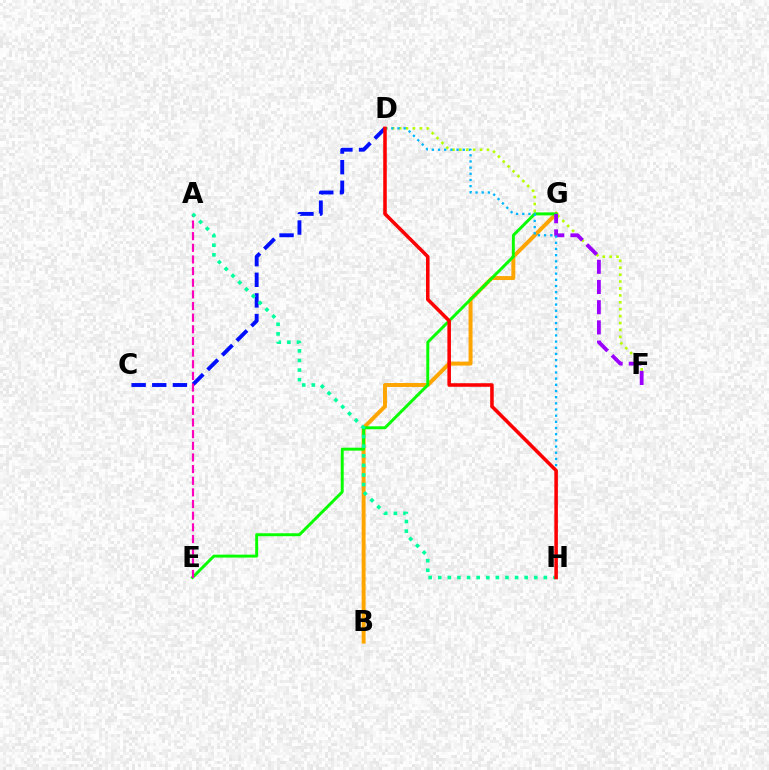{('B', 'G'): [{'color': '#ffa500', 'line_style': 'solid', 'thickness': 2.85}], ('D', 'F'): [{'color': '#b3ff00', 'line_style': 'dotted', 'thickness': 1.88}], ('E', 'G'): [{'color': '#08ff00', 'line_style': 'solid', 'thickness': 2.12}], ('F', 'G'): [{'color': '#9b00ff', 'line_style': 'dashed', 'thickness': 2.74}], ('C', 'D'): [{'color': '#0010ff', 'line_style': 'dashed', 'thickness': 2.8}], ('A', 'E'): [{'color': '#ff00bd', 'line_style': 'dashed', 'thickness': 1.58}], ('A', 'H'): [{'color': '#00ff9d', 'line_style': 'dotted', 'thickness': 2.61}], ('D', 'H'): [{'color': '#00b5ff', 'line_style': 'dotted', 'thickness': 1.68}, {'color': '#ff0000', 'line_style': 'solid', 'thickness': 2.56}]}